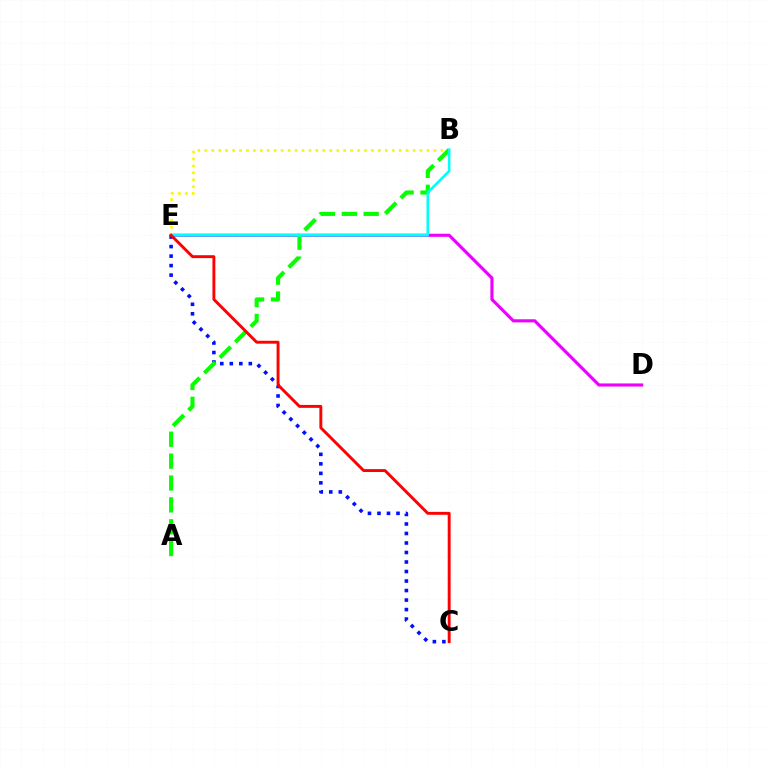{('D', 'E'): [{'color': '#ee00ff', 'line_style': 'solid', 'thickness': 2.25}], ('C', 'E'): [{'color': '#0010ff', 'line_style': 'dotted', 'thickness': 2.58}, {'color': '#ff0000', 'line_style': 'solid', 'thickness': 2.1}], ('B', 'E'): [{'color': '#fcf500', 'line_style': 'dotted', 'thickness': 1.89}, {'color': '#00fff6', 'line_style': 'solid', 'thickness': 1.87}], ('A', 'B'): [{'color': '#08ff00', 'line_style': 'dashed', 'thickness': 2.97}]}